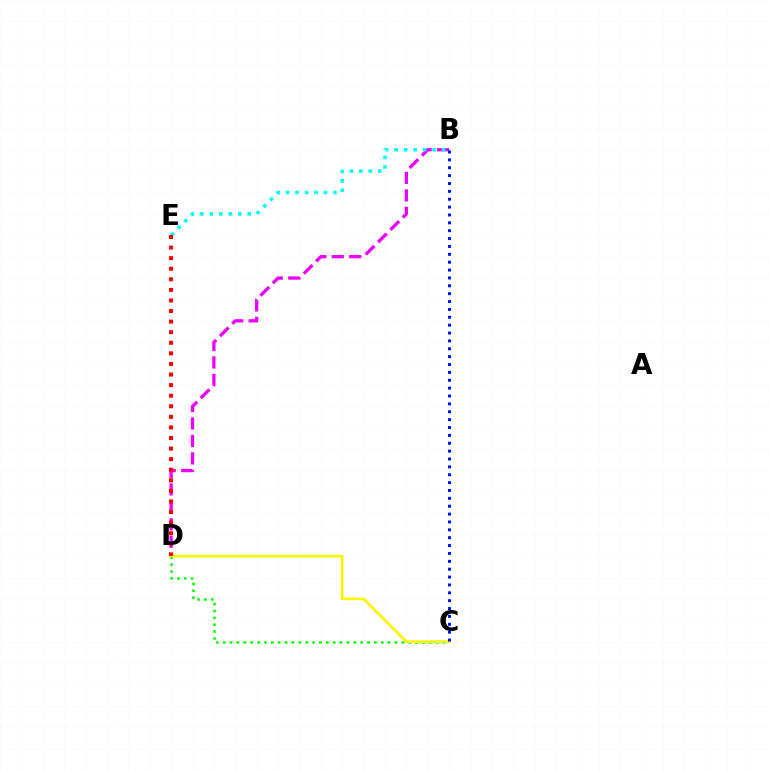{('B', 'D'): [{'color': '#ee00ff', 'line_style': 'dashed', 'thickness': 2.37}], ('C', 'D'): [{'color': '#08ff00', 'line_style': 'dotted', 'thickness': 1.87}, {'color': '#fcf500', 'line_style': 'solid', 'thickness': 1.92}], ('B', 'E'): [{'color': '#00fff6', 'line_style': 'dotted', 'thickness': 2.57}], ('B', 'C'): [{'color': '#0010ff', 'line_style': 'dotted', 'thickness': 2.14}], ('D', 'E'): [{'color': '#ff0000', 'line_style': 'dotted', 'thickness': 2.87}]}